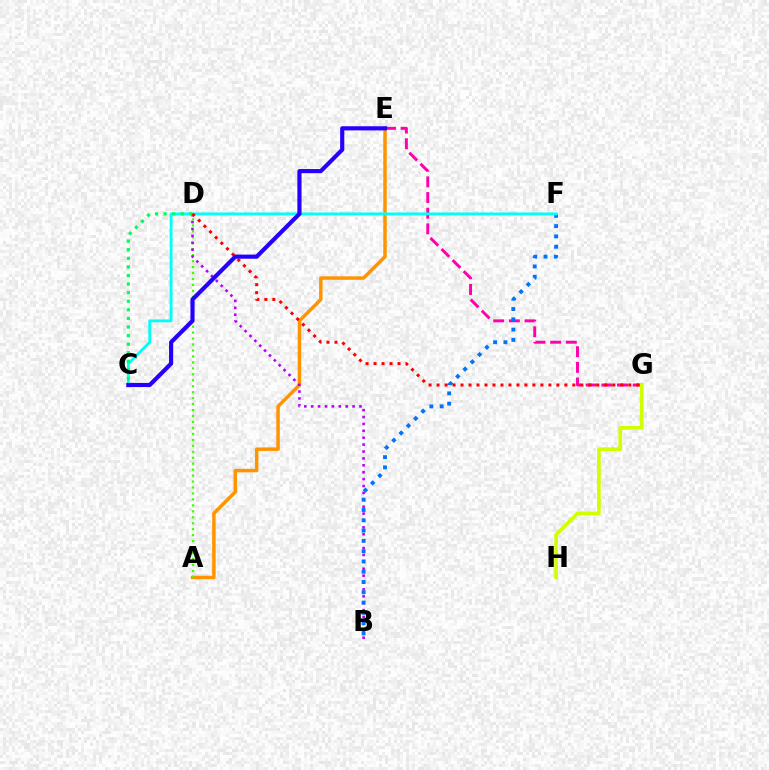{('E', 'G'): [{'color': '#ff00ac', 'line_style': 'dashed', 'thickness': 2.13}], ('A', 'E'): [{'color': '#ff9400', 'line_style': 'solid', 'thickness': 2.5}], ('G', 'H'): [{'color': '#d1ff00', 'line_style': 'solid', 'thickness': 2.64}], ('A', 'D'): [{'color': '#3dff00', 'line_style': 'dotted', 'thickness': 1.62}], ('B', 'D'): [{'color': '#b900ff', 'line_style': 'dotted', 'thickness': 1.87}], ('B', 'F'): [{'color': '#0074ff', 'line_style': 'dotted', 'thickness': 2.79}], ('C', 'F'): [{'color': '#00fff6', 'line_style': 'solid', 'thickness': 2.05}], ('C', 'D'): [{'color': '#00ff5c', 'line_style': 'dotted', 'thickness': 2.33}], ('D', 'G'): [{'color': '#ff0000', 'line_style': 'dotted', 'thickness': 2.17}], ('C', 'E'): [{'color': '#2500ff', 'line_style': 'solid', 'thickness': 2.99}]}